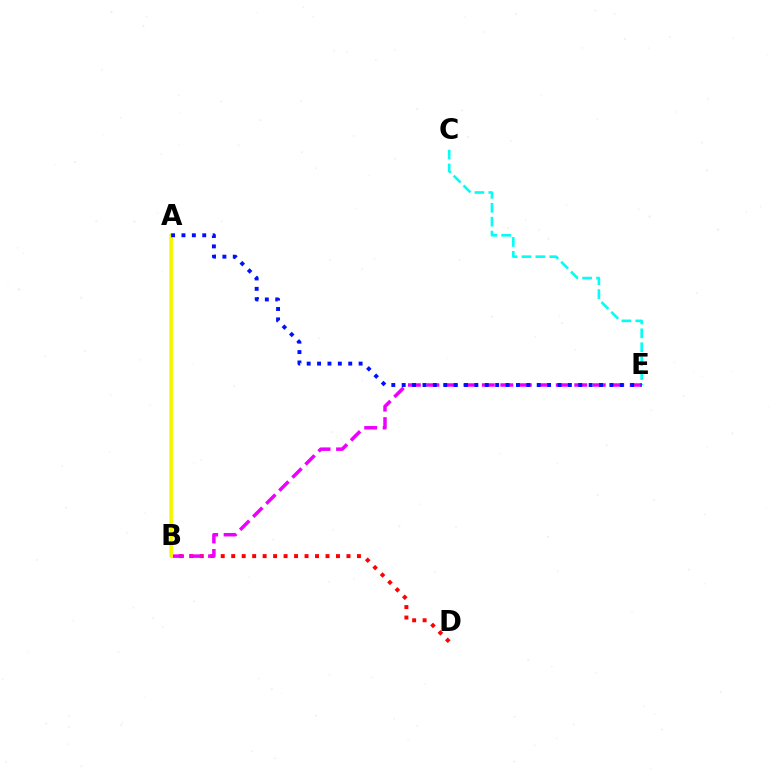{('A', 'B'): [{'color': '#08ff00', 'line_style': 'solid', 'thickness': 1.78}, {'color': '#fcf500', 'line_style': 'solid', 'thickness': 2.11}], ('C', 'E'): [{'color': '#00fff6', 'line_style': 'dashed', 'thickness': 1.89}], ('B', 'D'): [{'color': '#ff0000', 'line_style': 'dotted', 'thickness': 2.85}], ('B', 'E'): [{'color': '#ee00ff', 'line_style': 'dashed', 'thickness': 2.51}], ('A', 'E'): [{'color': '#0010ff', 'line_style': 'dotted', 'thickness': 2.82}]}